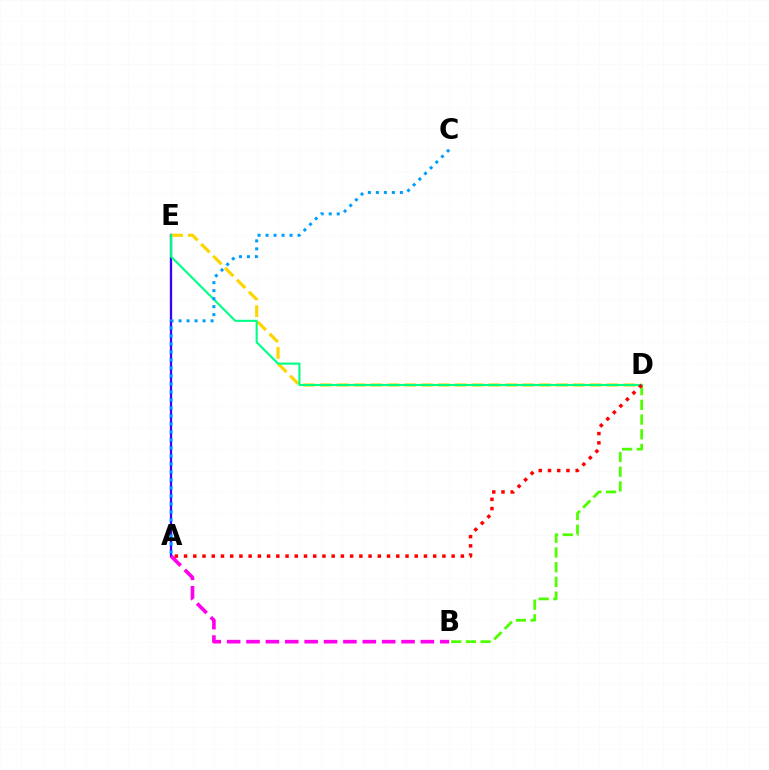{('B', 'D'): [{'color': '#4fff00', 'line_style': 'dashed', 'thickness': 2.0}], ('A', 'E'): [{'color': '#3700ff', 'line_style': 'solid', 'thickness': 1.67}], ('D', 'E'): [{'color': '#ffd500', 'line_style': 'dashed', 'thickness': 2.29}, {'color': '#00ff86', 'line_style': 'solid', 'thickness': 1.53}], ('A', 'C'): [{'color': '#009eff', 'line_style': 'dotted', 'thickness': 2.17}], ('A', 'B'): [{'color': '#ff00ed', 'line_style': 'dashed', 'thickness': 2.63}], ('A', 'D'): [{'color': '#ff0000', 'line_style': 'dotted', 'thickness': 2.51}]}